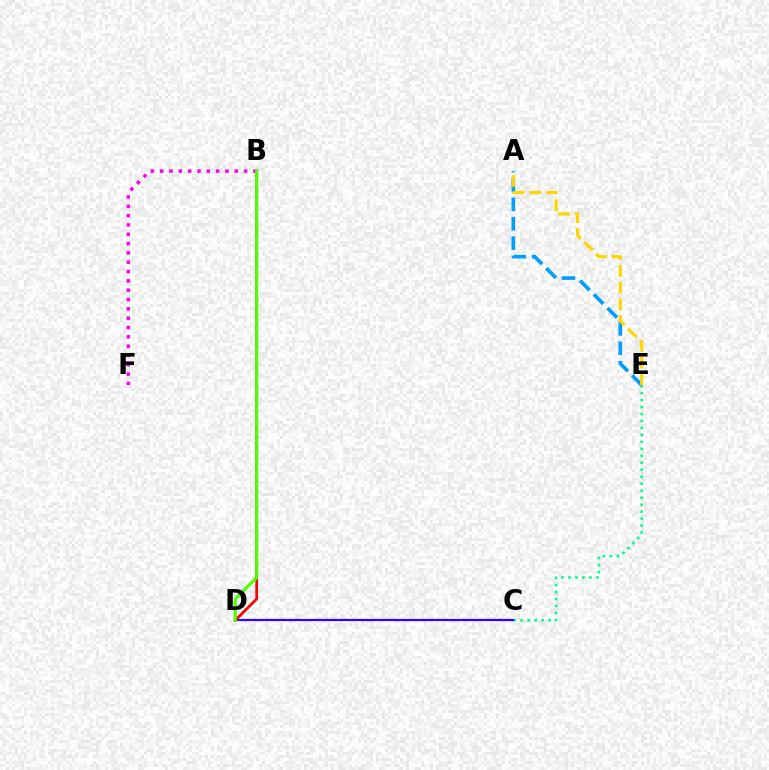{('C', 'E'): [{'color': '#00ff86', 'line_style': 'dotted', 'thickness': 1.89}], ('C', 'D'): [{'color': '#3700ff', 'line_style': 'solid', 'thickness': 1.61}], ('B', 'D'): [{'color': '#ff0000', 'line_style': 'solid', 'thickness': 1.95}, {'color': '#4fff00', 'line_style': 'solid', 'thickness': 2.26}], ('A', 'E'): [{'color': '#009eff', 'line_style': 'dashed', 'thickness': 2.63}, {'color': '#ffd500', 'line_style': 'dashed', 'thickness': 2.28}], ('B', 'F'): [{'color': '#ff00ed', 'line_style': 'dotted', 'thickness': 2.53}]}